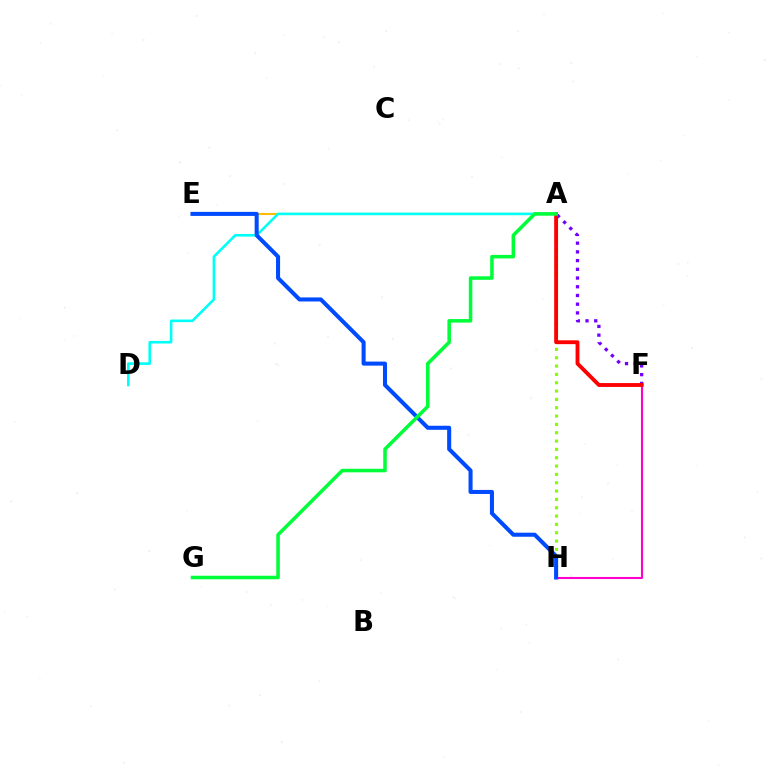{('A', 'E'): [{'color': '#ffbd00', 'line_style': 'solid', 'thickness': 1.51}], ('F', 'H'): [{'color': '#ff00cf', 'line_style': 'solid', 'thickness': 1.5}], ('A', 'H'): [{'color': '#84ff00', 'line_style': 'dotted', 'thickness': 2.26}], ('A', 'F'): [{'color': '#7200ff', 'line_style': 'dotted', 'thickness': 2.37}, {'color': '#ff0000', 'line_style': 'solid', 'thickness': 2.78}], ('A', 'D'): [{'color': '#00fff6', 'line_style': 'solid', 'thickness': 1.87}], ('E', 'H'): [{'color': '#004bff', 'line_style': 'solid', 'thickness': 2.91}], ('A', 'G'): [{'color': '#00ff39', 'line_style': 'solid', 'thickness': 2.55}]}